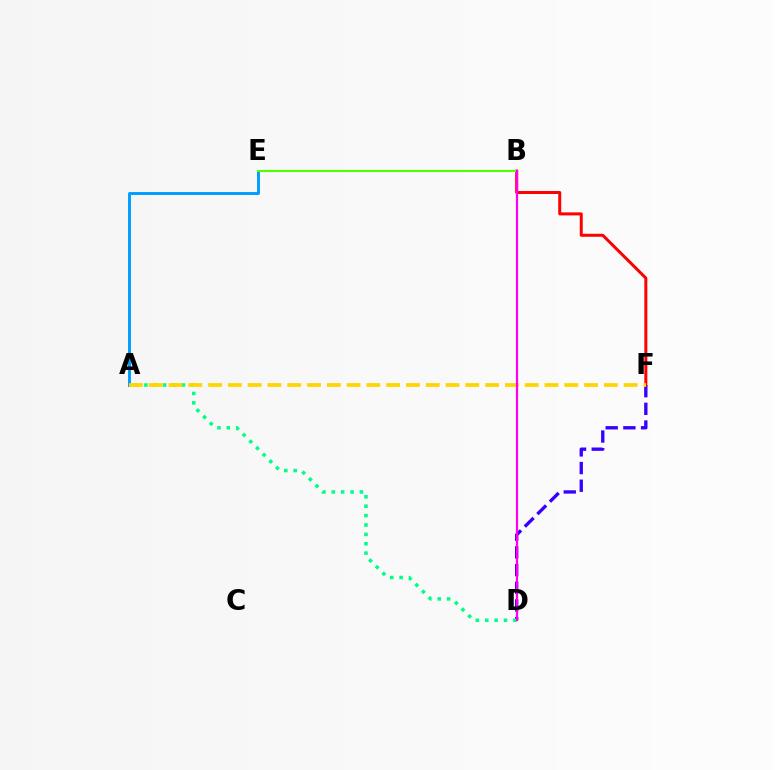{('D', 'F'): [{'color': '#3700ff', 'line_style': 'dashed', 'thickness': 2.4}], ('B', 'F'): [{'color': '#ff0000', 'line_style': 'solid', 'thickness': 2.16}], ('A', 'E'): [{'color': '#009eff', 'line_style': 'solid', 'thickness': 2.11}], ('B', 'E'): [{'color': '#4fff00', 'line_style': 'solid', 'thickness': 1.5}], ('A', 'D'): [{'color': '#00ff86', 'line_style': 'dotted', 'thickness': 2.55}], ('A', 'F'): [{'color': '#ffd500', 'line_style': 'dashed', 'thickness': 2.69}], ('B', 'D'): [{'color': '#ff00ed', 'line_style': 'solid', 'thickness': 1.58}]}